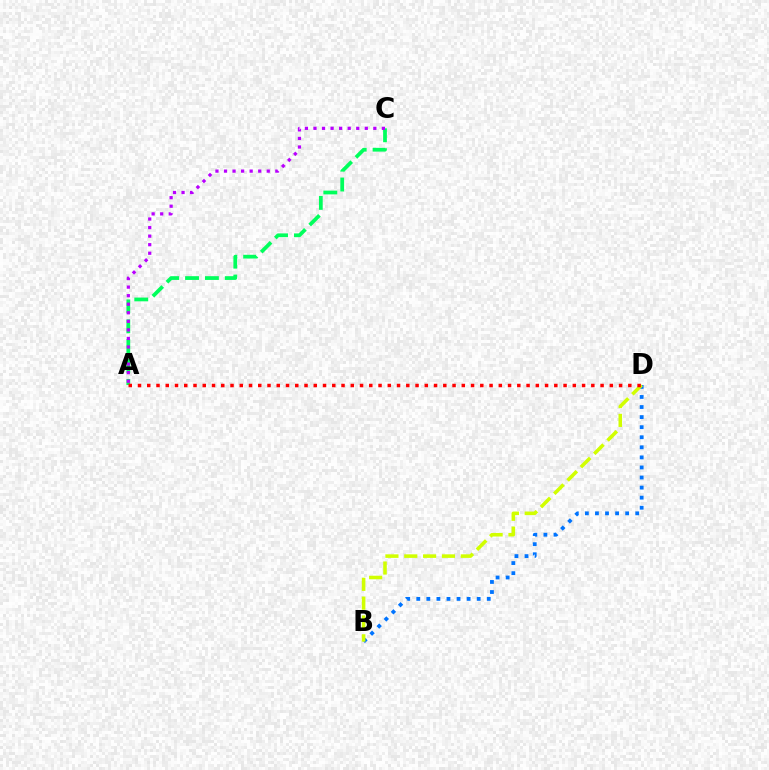{('B', 'D'): [{'color': '#0074ff', 'line_style': 'dotted', 'thickness': 2.74}, {'color': '#d1ff00', 'line_style': 'dashed', 'thickness': 2.56}], ('A', 'C'): [{'color': '#00ff5c', 'line_style': 'dashed', 'thickness': 2.7}, {'color': '#b900ff', 'line_style': 'dotted', 'thickness': 2.32}], ('A', 'D'): [{'color': '#ff0000', 'line_style': 'dotted', 'thickness': 2.51}]}